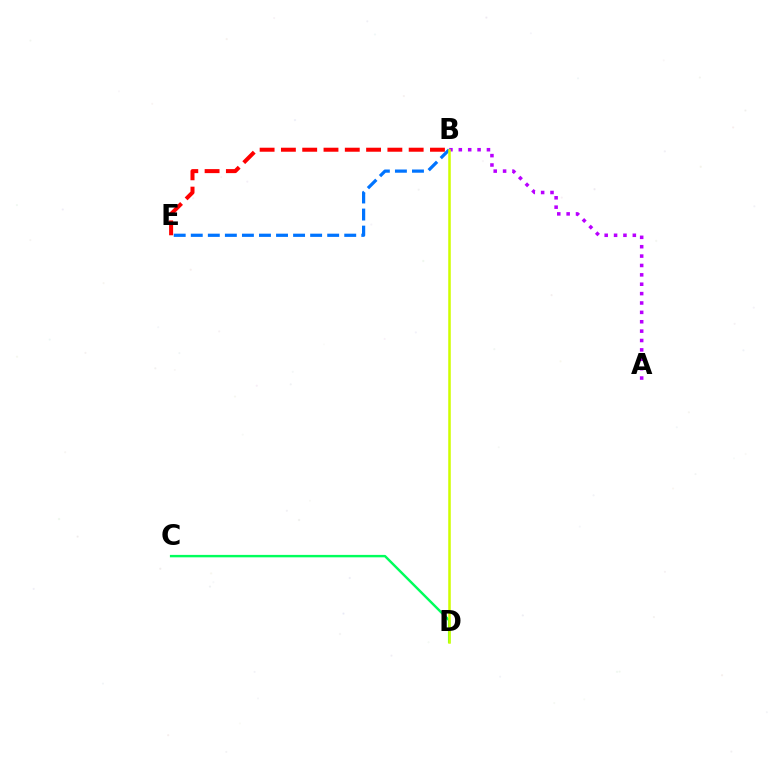{('B', 'E'): [{'color': '#0074ff', 'line_style': 'dashed', 'thickness': 2.32}, {'color': '#ff0000', 'line_style': 'dashed', 'thickness': 2.89}], ('C', 'D'): [{'color': '#00ff5c', 'line_style': 'solid', 'thickness': 1.75}], ('A', 'B'): [{'color': '#b900ff', 'line_style': 'dotted', 'thickness': 2.55}], ('B', 'D'): [{'color': '#d1ff00', 'line_style': 'solid', 'thickness': 1.83}]}